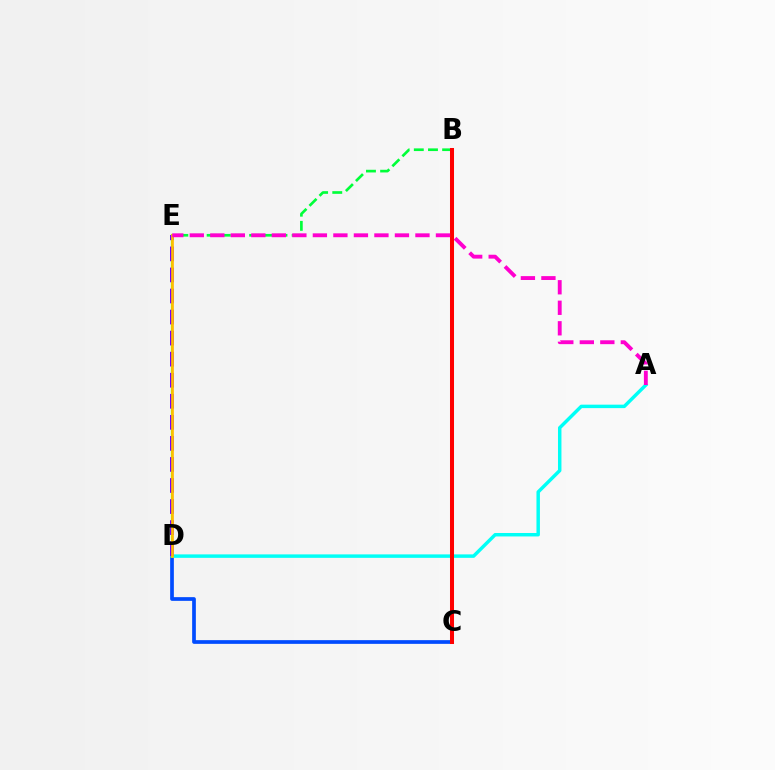{('B', 'E'): [{'color': '#00ff39', 'line_style': 'dashed', 'thickness': 1.92}], ('C', 'D'): [{'color': '#004bff', 'line_style': 'solid', 'thickness': 2.67}], ('A', 'D'): [{'color': '#00fff6', 'line_style': 'solid', 'thickness': 2.49}], ('D', 'E'): [{'color': '#84ff00', 'line_style': 'solid', 'thickness': 1.6}, {'color': '#7200ff', 'line_style': 'dashed', 'thickness': 2.86}, {'color': '#ffbd00', 'line_style': 'solid', 'thickness': 1.92}], ('B', 'C'): [{'color': '#ff0000', 'line_style': 'solid', 'thickness': 2.9}], ('A', 'E'): [{'color': '#ff00cf', 'line_style': 'dashed', 'thickness': 2.79}]}